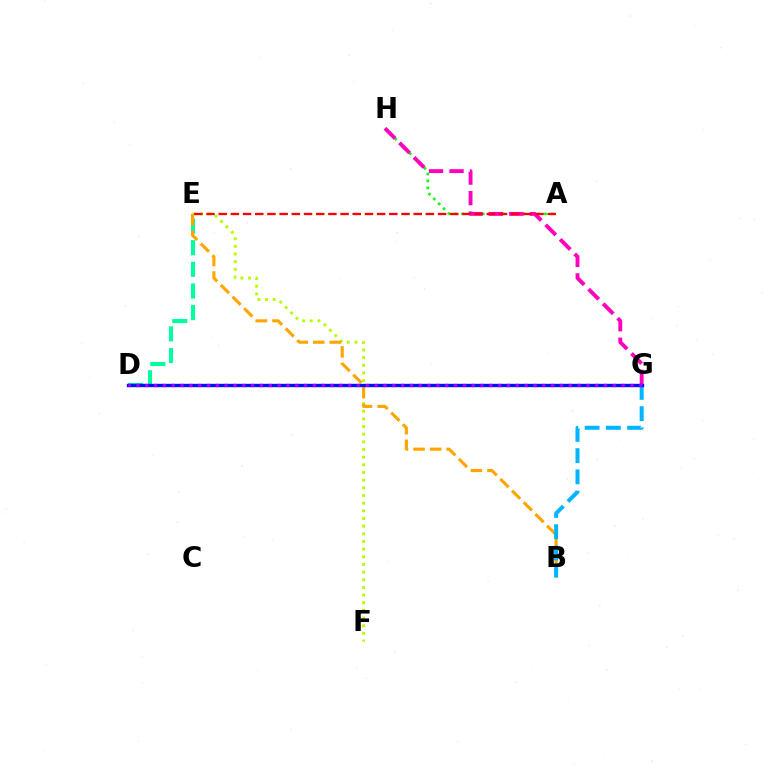{('D', 'E'): [{'color': '#00ff9d', 'line_style': 'dashed', 'thickness': 2.94}], ('E', 'F'): [{'color': '#b3ff00', 'line_style': 'dotted', 'thickness': 2.08}], ('B', 'E'): [{'color': '#ffa500', 'line_style': 'dashed', 'thickness': 2.25}], ('A', 'H'): [{'color': '#08ff00', 'line_style': 'dotted', 'thickness': 1.88}], ('G', 'H'): [{'color': '#ff00bd', 'line_style': 'dashed', 'thickness': 2.79}], ('B', 'G'): [{'color': '#00b5ff', 'line_style': 'dashed', 'thickness': 2.88}], ('D', 'G'): [{'color': '#0010ff', 'line_style': 'solid', 'thickness': 2.4}, {'color': '#9b00ff', 'line_style': 'dotted', 'thickness': 2.4}], ('A', 'E'): [{'color': '#ff0000', 'line_style': 'dashed', 'thickness': 1.66}]}